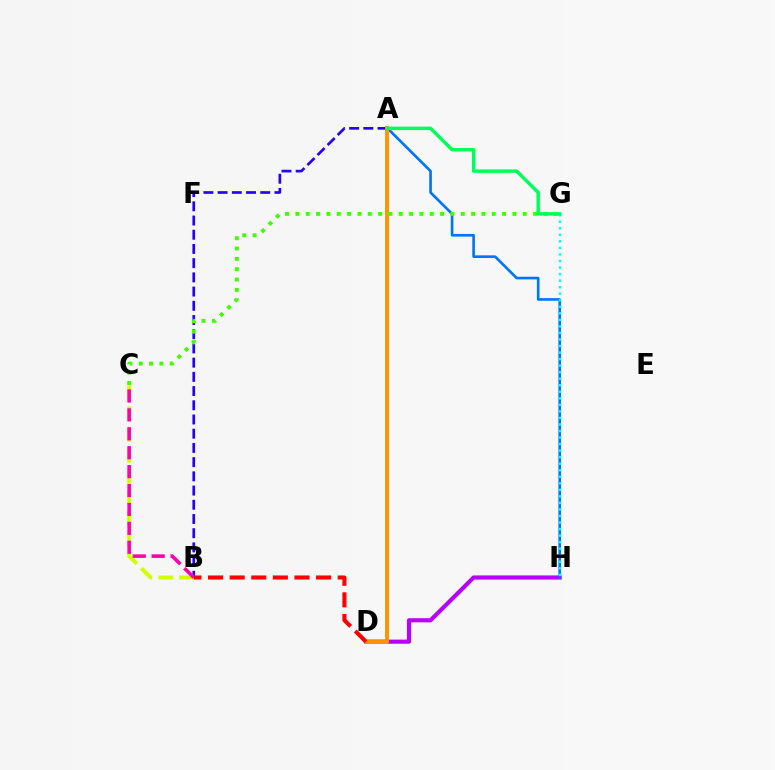{('D', 'H'): [{'color': '#b900ff', 'line_style': 'solid', 'thickness': 2.98}], ('A', 'B'): [{'color': '#2500ff', 'line_style': 'dashed', 'thickness': 1.93}], ('A', 'H'): [{'color': '#0074ff', 'line_style': 'solid', 'thickness': 1.9}], ('B', 'C'): [{'color': '#d1ff00', 'line_style': 'dashed', 'thickness': 2.83}, {'color': '#ff00ac', 'line_style': 'dashed', 'thickness': 2.57}], ('G', 'H'): [{'color': '#00fff6', 'line_style': 'dotted', 'thickness': 1.78}], ('A', 'D'): [{'color': '#ff9400', 'line_style': 'solid', 'thickness': 2.84}], ('B', 'D'): [{'color': '#ff0000', 'line_style': 'dashed', 'thickness': 2.94}], ('C', 'G'): [{'color': '#3dff00', 'line_style': 'dotted', 'thickness': 2.81}], ('A', 'G'): [{'color': '#00ff5c', 'line_style': 'solid', 'thickness': 2.48}]}